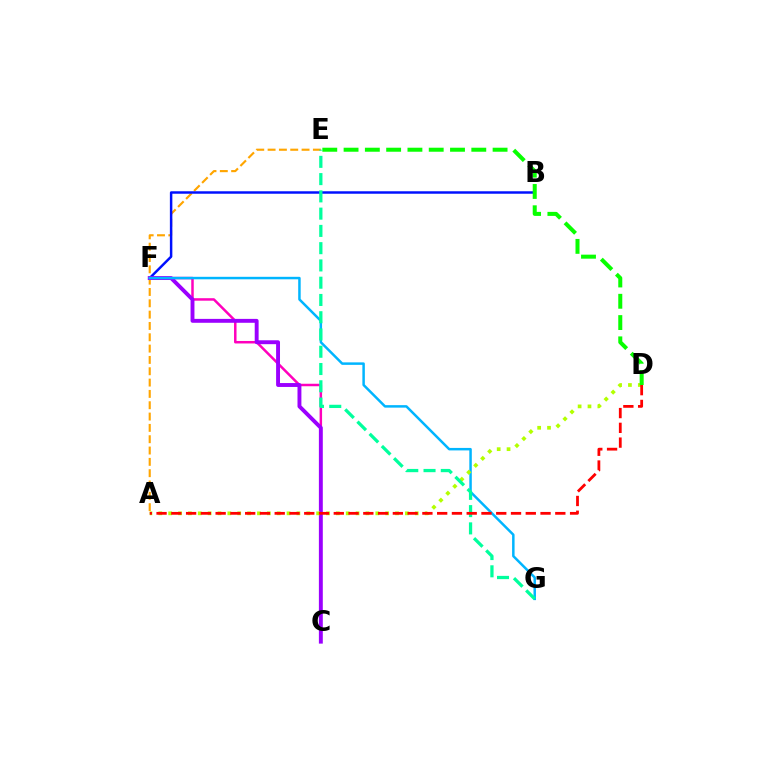{('A', 'E'): [{'color': '#ffa500', 'line_style': 'dashed', 'thickness': 1.54}], ('B', 'F'): [{'color': '#0010ff', 'line_style': 'solid', 'thickness': 1.78}], ('C', 'F'): [{'color': '#ff00bd', 'line_style': 'solid', 'thickness': 1.79}, {'color': '#9b00ff', 'line_style': 'solid', 'thickness': 2.81}], ('F', 'G'): [{'color': '#00b5ff', 'line_style': 'solid', 'thickness': 1.79}], ('A', 'D'): [{'color': '#b3ff00', 'line_style': 'dotted', 'thickness': 2.68}, {'color': '#ff0000', 'line_style': 'dashed', 'thickness': 2.01}], ('D', 'E'): [{'color': '#08ff00', 'line_style': 'dashed', 'thickness': 2.89}], ('E', 'G'): [{'color': '#00ff9d', 'line_style': 'dashed', 'thickness': 2.35}]}